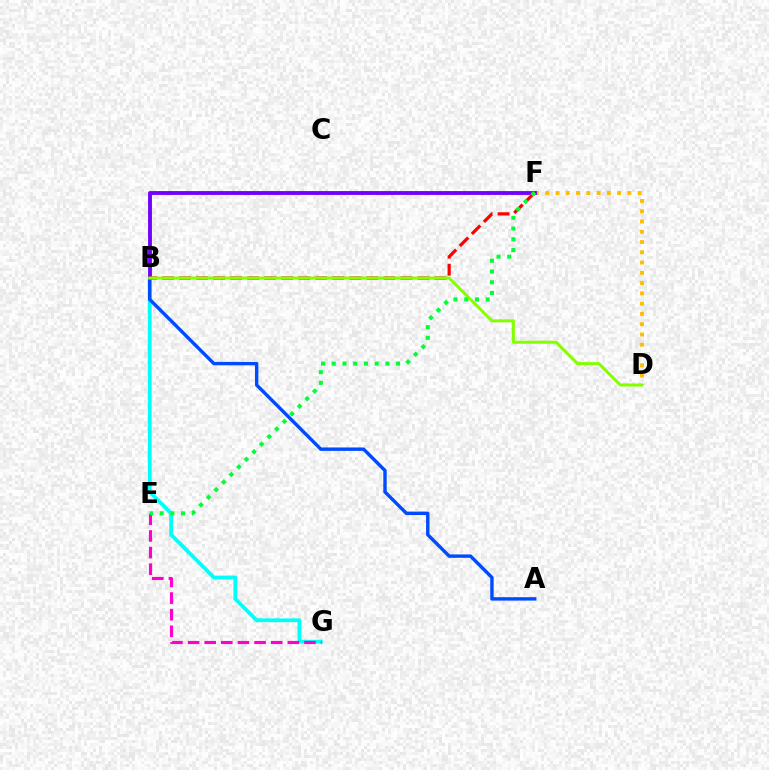{('B', 'G'): [{'color': '#00fff6', 'line_style': 'solid', 'thickness': 2.72}], ('A', 'B'): [{'color': '#004bff', 'line_style': 'solid', 'thickness': 2.46}], ('E', 'G'): [{'color': '#ff00cf', 'line_style': 'dashed', 'thickness': 2.26}], ('D', 'F'): [{'color': '#ffbd00', 'line_style': 'dotted', 'thickness': 2.79}], ('B', 'F'): [{'color': '#7200ff', 'line_style': 'solid', 'thickness': 2.77}, {'color': '#ff0000', 'line_style': 'dashed', 'thickness': 2.31}], ('B', 'D'): [{'color': '#84ff00', 'line_style': 'solid', 'thickness': 2.17}], ('E', 'F'): [{'color': '#00ff39', 'line_style': 'dotted', 'thickness': 2.91}]}